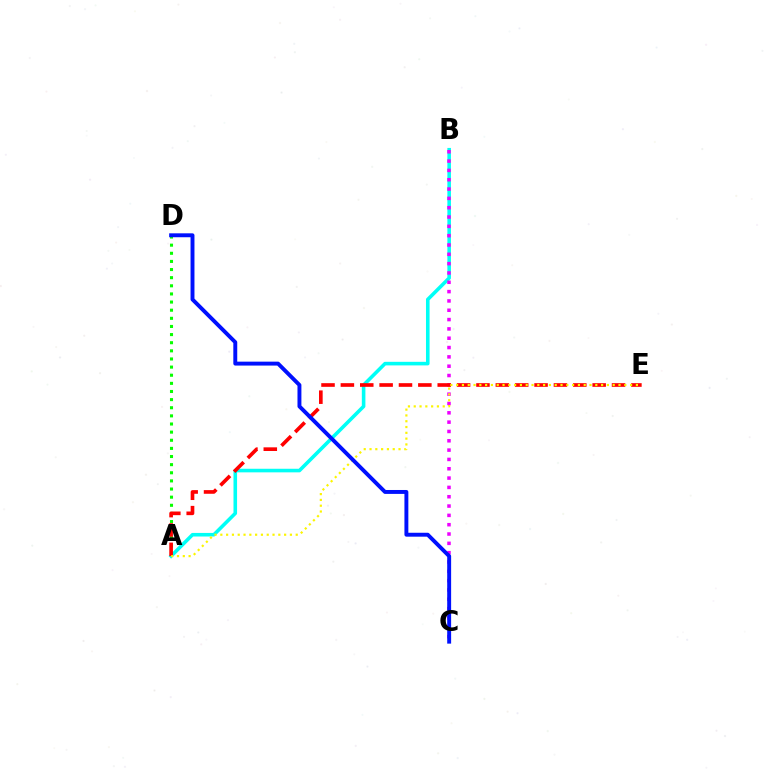{('A', 'D'): [{'color': '#08ff00', 'line_style': 'dotted', 'thickness': 2.21}], ('A', 'B'): [{'color': '#00fff6', 'line_style': 'solid', 'thickness': 2.58}], ('B', 'C'): [{'color': '#ee00ff', 'line_style': 'dotted', 'thickness': 2.53}], ('A', 'E'): [{'color': '#ff0000', 'line_style': 'dashed', 'thickness': 2.63}, {'color': '#fcf500', 'line_style': 'dotted', 'thickness': 1.58}], ('C', 'D'): [{'color': '#0010ff', 'line_style': 'solid', 'thickness': 2.82}]}